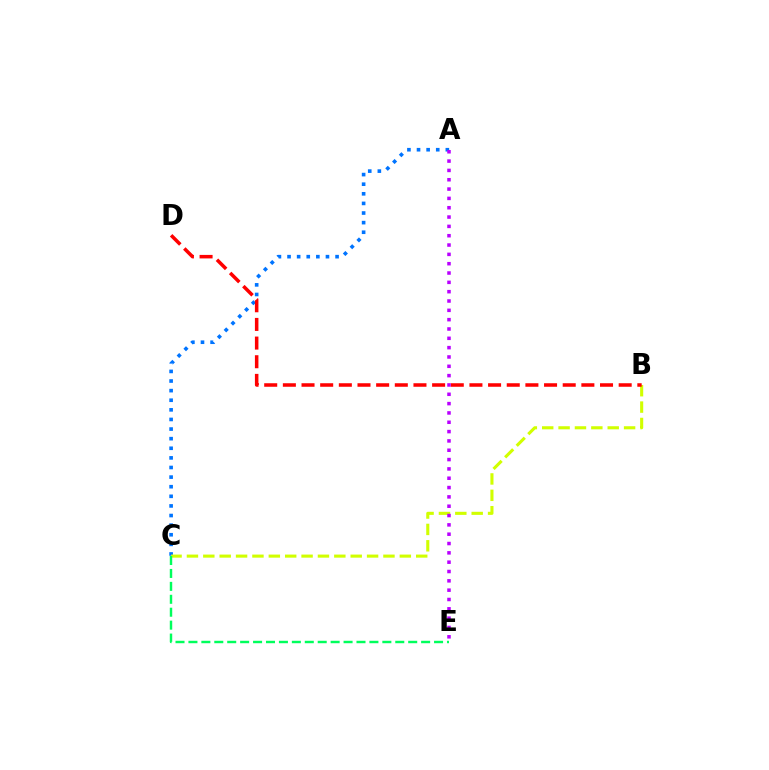{('A', 'C'): [{'color': '#0074ff', 'line_style': 'dotted', 'thickness': 2.61}], ('B', 'C'): [{'color': '#d1ff00', 'line_style': 'dashed', 'thickness': 2.22}], ('B', 'D'): [{'color': '#ff0000', 'line_style': 'dashed', 'thickness': 2.53}], ('C', 'E'): [{'color': '#00ff5c', 'line_style': 'dashed', 'thickness': 1.76}], ('A', 'E'): [{'color': '#b900ff', 'line_style': 'dotted', 'thickness': 2.53}]}